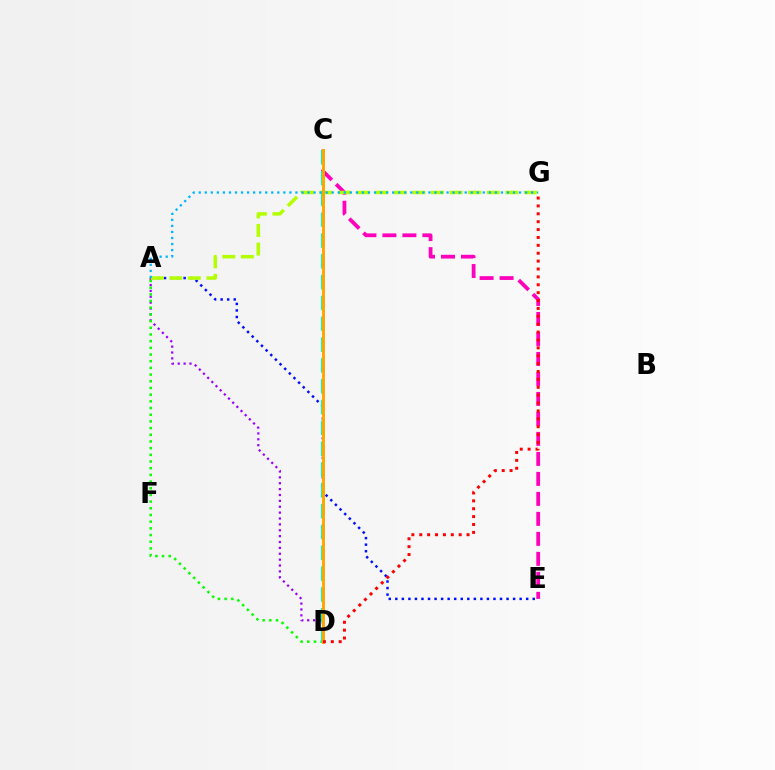{('C', 'E'): [{'color': '#ff00bd', 'line_style': 'dashed', 'thickness': 2.72}], ('A', 'D'): [{'color': '#9b00ff', 'line_style': 'dotted', 'thickness': 1.6}, {'color': '#08ff00', 'line_style': 'dotted', 'thickness': 1.82}], ('A', 'E'): [{'color': '#0010ff', 'line_style': 'dotted', 'thickness': 1.78}], ('A', 'G'): [{'color': '#b3ff00', 'line_style': 'dashed', 'thickness': 2.53}, {'color': '#00b5ff', 'line_style': 'dotted', 'thickness': 1.64}], ('C', 'D'): [{'color': '#00ff9d', 'line_style': 'dashed', 'thickness': 2.83}, {'color': '#ffa500', 'line_style': 'solid', 'thickness': 2.11}], ('D', 'G'): [{'color': '#ff0000', 'line_style': 'dotted', 'thickness': 2.14}]}